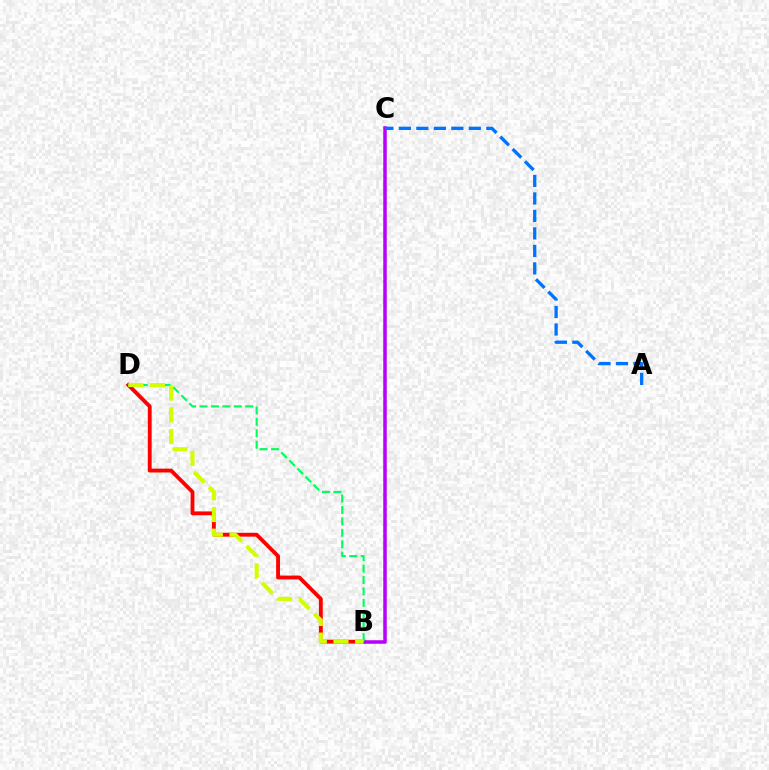{('B', 'D'): [{'color': '#ff0000', 'line_style': 'solid', 'thickness': 2.77}, {'color': '#00ff5c', 'line_style': 'dashed', 'thickness': 1.55}, {'color': '#d1ff00', 'line_style': 'dashed', 'thickness': 2.94}], ('B', 'C'): [{'color': '#b900ff', 'line_style': 'solid', 'thickness': 2.53}], ('A', 'C'): [{'color': '#0074ff', 'line_style': 'dashed', 'thickness': 2.38}]}